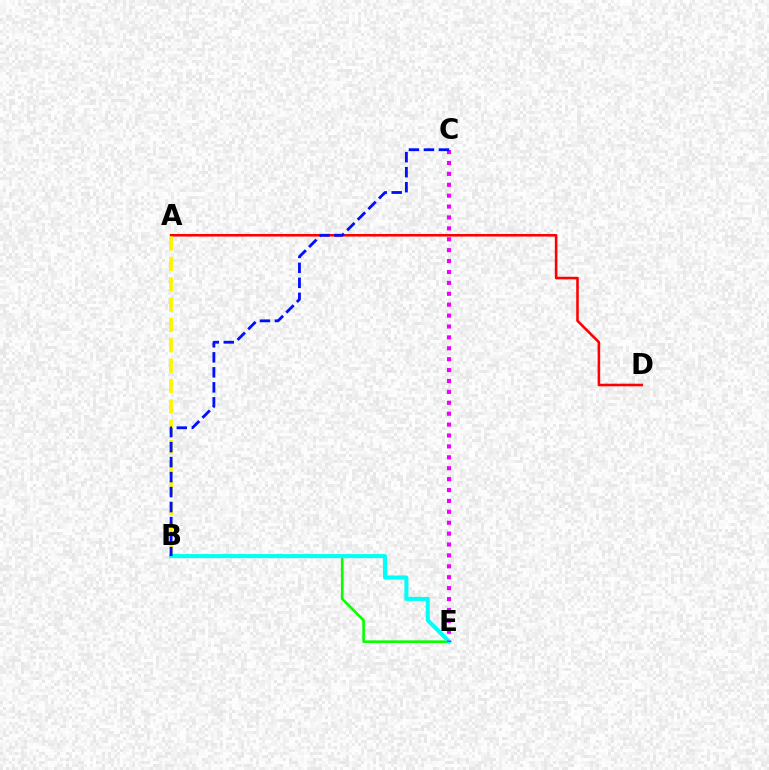{('A', 'D'): [{'color': '#ff0000', 'line_style': 'solid', 'thickness': 1.86}], ('A', 'B'): [{'color': '#fcf500', 'line_style': 'dashed', 'thickness': 2.77}], ('B', 'E'): [{'color': '#08ff00', 'line_style': 'solid', 'thickness': 1.89}, {'color': '#00fff6', 'line_style': 'solid', 'thickness': 2.92}], ('C', 'E'): [{'color': '#ee00ff', 'line_style': 'dotted', 'thickness': 2.96}], ('B', 'C'): [{'color': '#0010ff', 'line_style': 'dashed', 'thickness': 2.04}]}